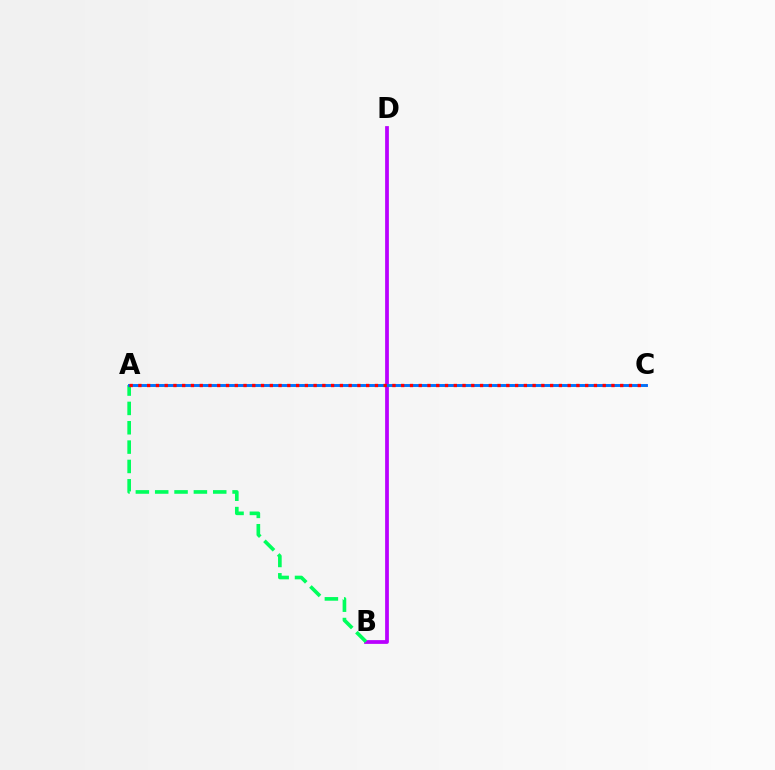{('B', 'D'): [{'color': '#b900ff', 'line_style': 'solid', 'thickness': 2.7}], ('A', 'C'): [{'color': '#d1ff00', 'line_style': 'dotted', 'thickness': 2.02}, {'color': '#0074ff', 'line_style': 'solid', 'thickness': 2.11}, {'color': '#ff0000', 'line_style': 'dotted', 'thickness': 2.38}], ('A', 'B'): [{'color': '#00ff5c', 'line_style': 'dashed', 'thickness': 2.63}]}